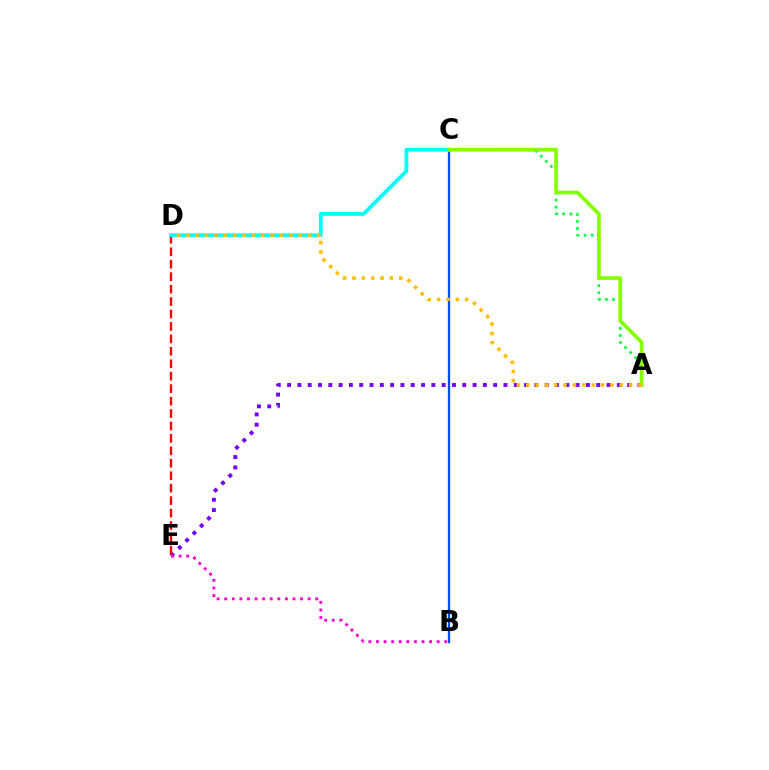{('A', 'C'): [{'color': '#00ff39', 'line_style': 'dotted', 'thickness': 1.94}, {'color': '#84ff00', 'line_style': 'solid', 'thickness': 2.67}], ('B', 'C'): [{'color': '#004bff', 'line_style': 'solid', 'thickness': 1.68}], ('A', 'E'): [{'color': '#7200ff', 'line_style': 'dotted', 'thickness': 2.8}], ('D', 'E'): [{'color': '#ff0000', 'line_style': 'dashed', 'thickness': 1.69}], ('C', 'D'): [{'color': '#00fff6', 'line_style': 'solid', 'thickness': 2.72}], ('A', 'D'): [{'color': '#ffbd00', 'line_style': 'dotted', 'thickness': 2.54}], ('B', 'E'): [{'color': '#ff00cf', 'line_style': 'dotted', 'thickness': 2.06}]}